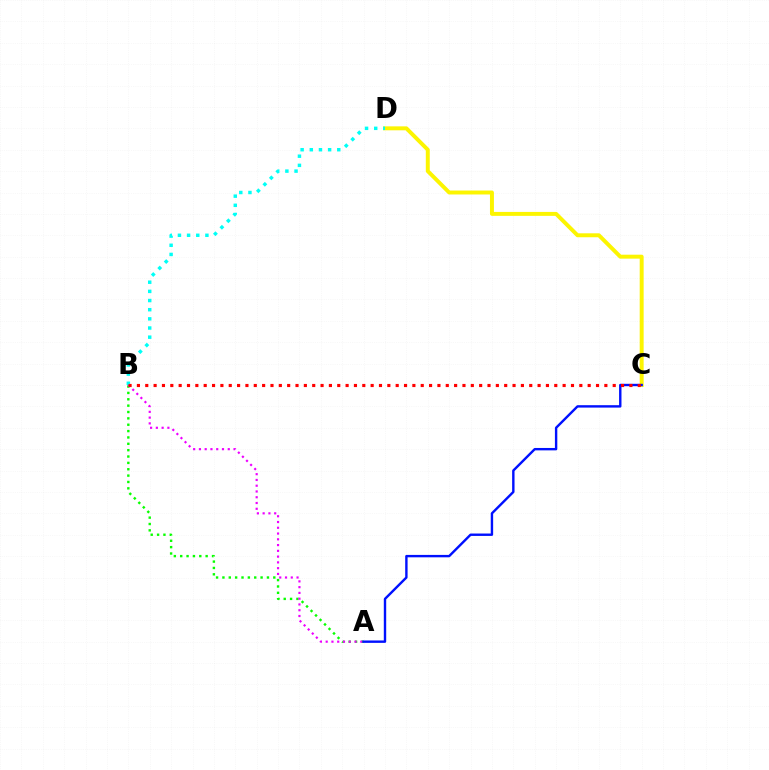{('C', 'D'): [{'color': '#fcf500', 'line_style': 'solid', 'thickness': 2.84}], ('A', 'B'): [{'color': '#08ff00', 'line_style': 'dotted', 'thickness': 1.73}, {'color': '#ee00ff', 'line_style': 'dotted', 'thickness': 1.57}], ('B', 'D'): [{'color': '#00fff6', 'line_style': 'dotted', 'thickness': 2.49}], ('A', 'C'): [{'color': '#0010ff', 'line_style': 'solid', 'thickness': 1.73}], ('B', 'C'): [{'color': '#ff0000', 'line_style': 'dotted', 'thickness': 2.27}]}